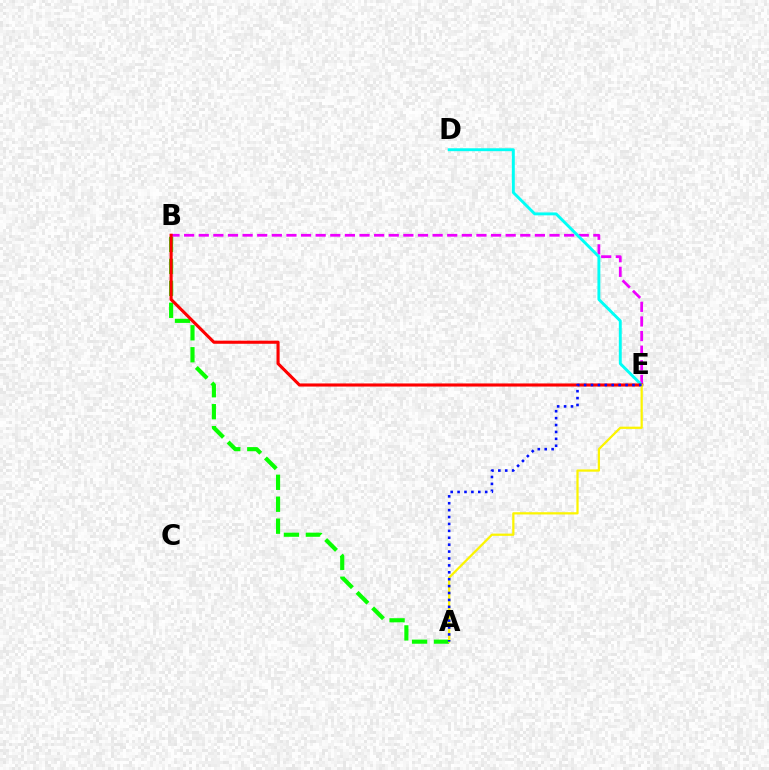{('A', 'B'): [{'color': '#08ff00', 'line_style': 'dashed', 'thickness': 2.98}], ('B', 'E'): [{'color': '#ee00ff', 'line_style': 'dashed', 'thickness': 1.99}, {'color': '#ff0000', 'line_style': 'solid', 'thickness': 2.23}], ('D', 'E'): [{'color': '#00fff6', 'line_style': 'solid', 'thickness': 2.1}], ('A', 'E'): [{'color': '#fcf500', 'line_style': 'solid', 'thickness': 1.61}, {'color': '#0010ff', 'line_style': 'dotted', 'thickness': 1.88}]}